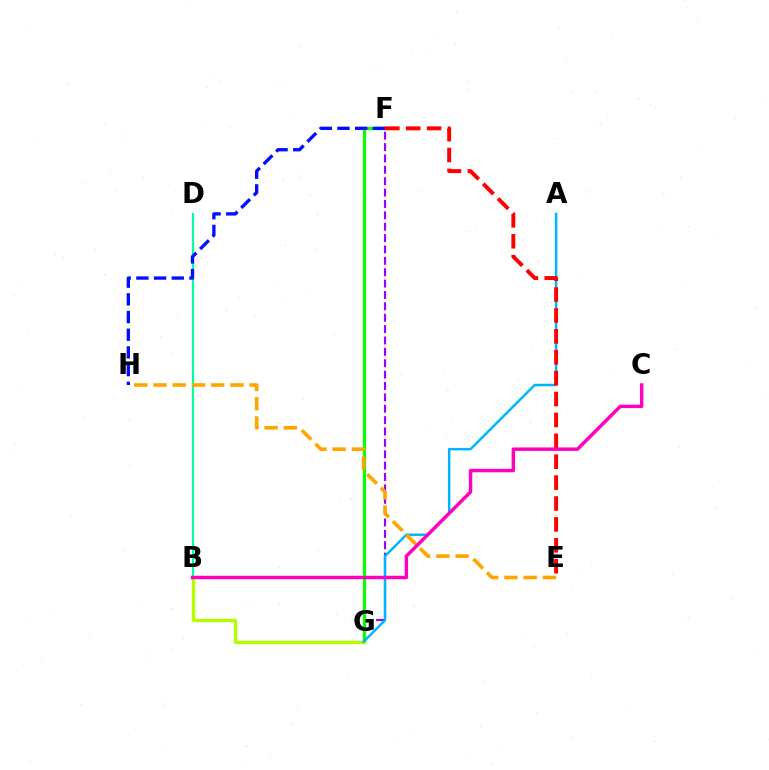{('F', 'G'): [{'color': '#9b00ff', 'line_style': 'dashed', 'thickness': 1.55}, {'color': '#08ff00', 'line_style': 'solid', 'thickness': 2.32}], ('B', 'D'): [{'color': '#00ff9d', 'line_style': 'solid', 'thickness': 1.58}], ('B', 'G'): [{'color': '#b3ff00', 'line_style': 'solid', 'thickness': 2.44}], ('A', 'G'): [{'color': '#00b5ff', 'line_style': 'solid', 'thickness': 1.78}], ('E', 'F'): [{'color': '#ff0000', 'line_style': 'dashed', 'thickness': 2.84}], ('E', 'H'): [{'color': '#ffa500', 'line_style': 'dashed', 'thickness': 2.61}], ('F', 'H'): [{'color': '#0010ff', 'line_style': 'dashed', 'thickness': 2.4}], ('B', 'C'): [{'color': '#ff00bd', 'line_style': 'solid', 'thickness': 2.48}]}